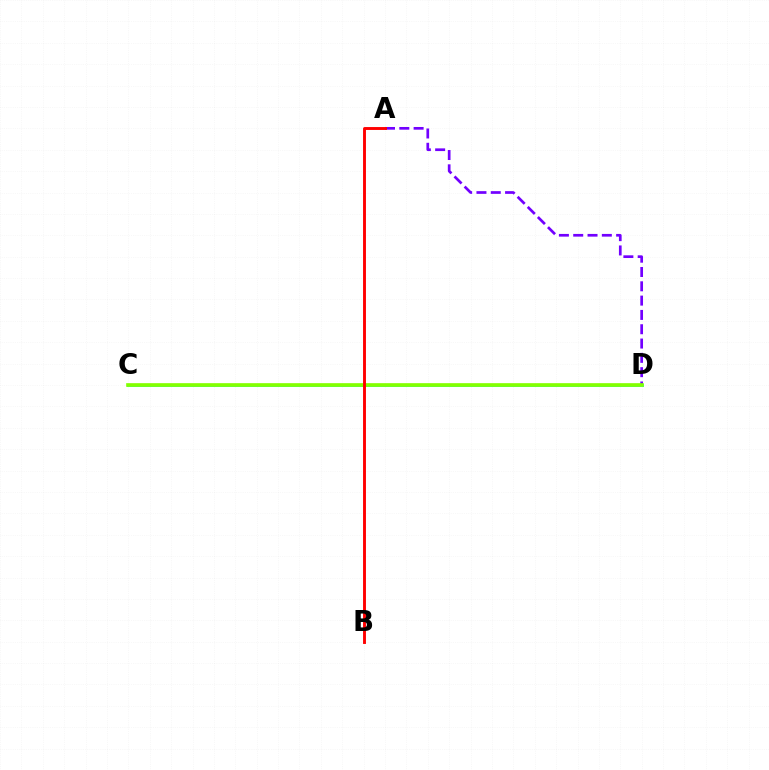{('C', 'D'): [{'color': '#00fff6', 'line_style': 'solid', 'thickness': 2.13}, {'color': '#84ff00', 'line_style': 'solid', 'thickness': 2.64}], ('A', 'D'): [{'color': '#7200ff', 'line_style': 'dashed', 'thickness': 1.94}], ('A', 'B'): [{'color': '#ff0000', 'line_style': 'solid', 'thickness': 2.08}]}